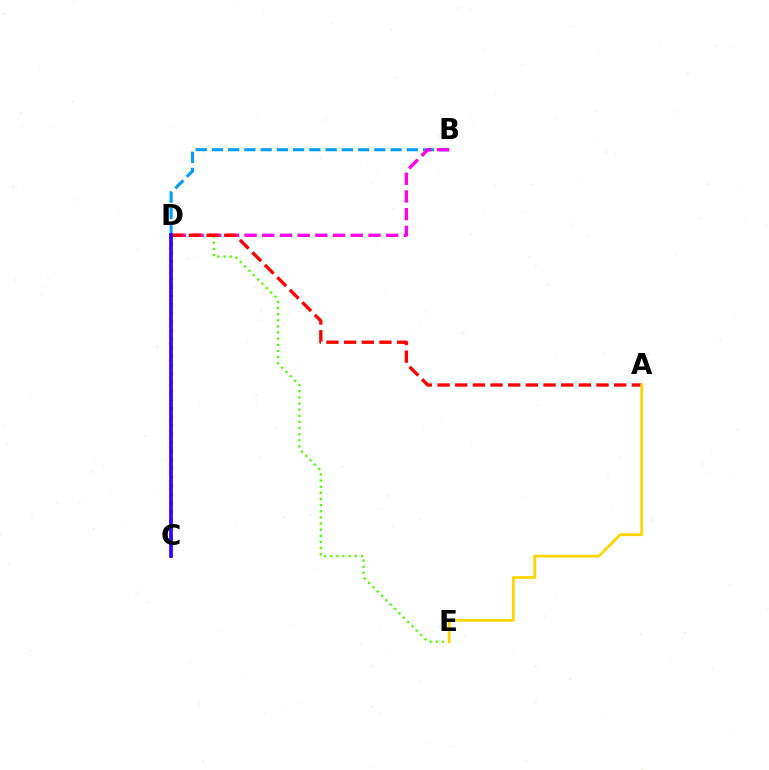{('B', 'D'): [{'color': '#009eff', 'line_style': 'dashed', 'thickness': 2.21}, {'color': '#ff00ed', 'line_style': 'dashed', 'thickness': 2.4}], ('D', 'E'): [{'color': '#4fff00', 'line_style': 'dotted', 'thickness': 1.67}], ('A', 'D'): [{'color': '#ff0000', 'line_style': 'dashed', 'thickness': 2.4}], ('C', 'D'): [{'color': '#00ff86', 'line_style': 'dotted', 'thickness': 2.34}, {'color': '#3700ff', 'line_style': 'solid', 'thickness': 2.69}], ('A', 'E'): [{'color': '#ffd500', 'line_style': 'solid', 'thickness': 2.01}]}